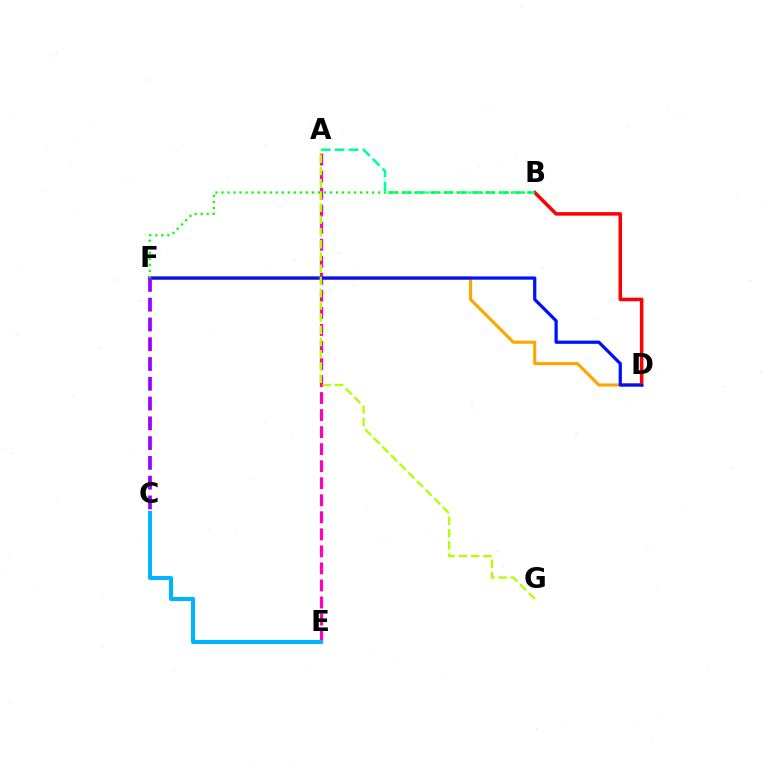{('B', 'D'): [{'color': '#ff0000', 'line_style': 'solid', 'thickness': 2.53}], ('A', 'B'): [{'color': '#00ff9d', 'line_style': 'dashed', 'thickness': 1.89}], ('A', 'E'): [{'color': '#ff00bd', 'line_style': 'dashed', 'thickness': 2.31}], ('D', 'F'): [{'color': '#ffa500', 'line_style': 'solid', 'thickness': 2.24}, {'color': '#0010ff', 'line_style': 'solid', 'thickness': 2.33}], ('A', 'G'): [{'color': '#b3ff00', 'line_style': 'dashed', 'thickness': 1.66}], ('C', 'E'): [{'color': '#00b5ff', 'line_style': 'solid', 'thickness': 2.92}], ('B', 'F'): [{'color': '#08ff00', 'line_style': 'dotted', 'thickness': 1.64}], ('C', 'F'): [{'color': '#9b00ff', 'line_style': 'dashed', 'thickness': 2.69}]}